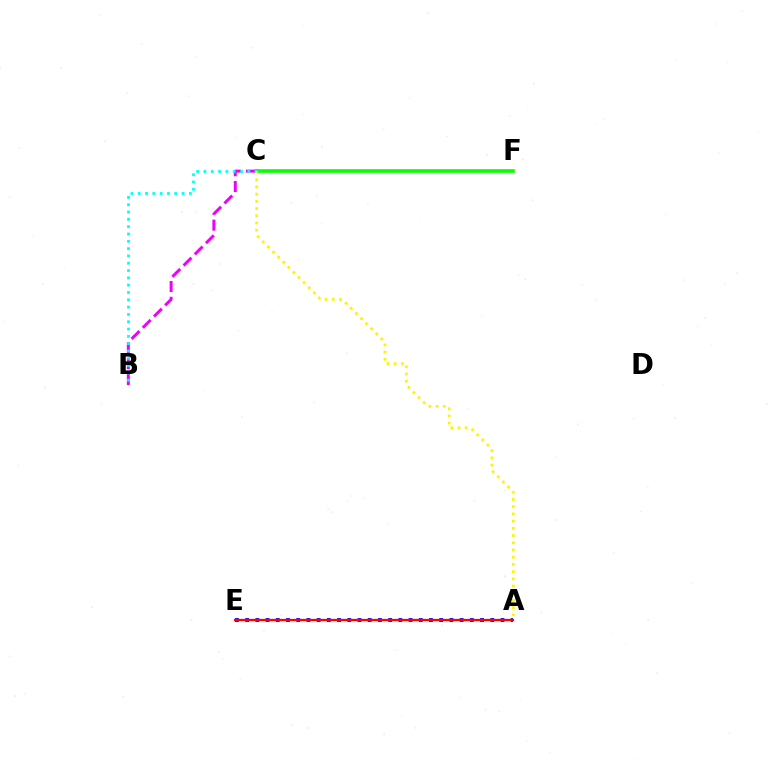{('C', 'F'): [{'color': '#08ff00', 'line_style': 'solid', 'thickness': 2.59}], ('B', 'C'): [{'color': '#ee00ff', 'line_style': 'dashed', 'thickness': 2.15}, {'color': '#00fff6', 'line_style': 'dotted', 'thickness': 1.99}], ('A', 'E'): [{'color': '#0010ff', 'line_style': 'dotted', 'thickness': 2.77}, {'color': '#ff0000', 'line_style': 'solid', 'thickness': 1.62}], ('A', 'C'): [{'color': '#fcf500', 'line_style': 'dotted', 'thickness': 1.96}]}